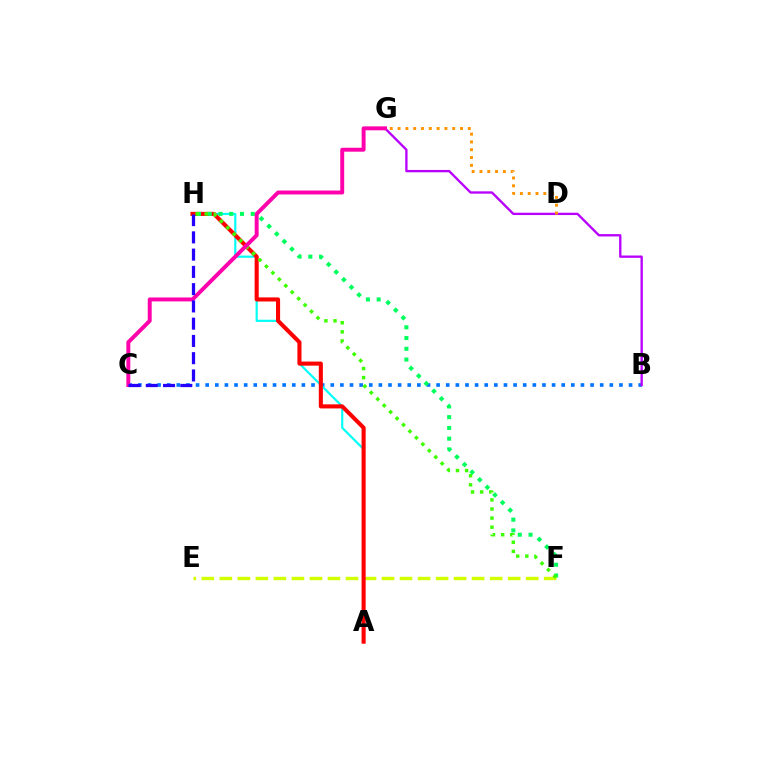{('B', 'C'): [{'color': '#0074ff', 'line_style': 'dotted', 'thickness': 2.61}], ('E', 'F'): [{'color': '#d1ff00', 'line_style': 'dashed', 'thickness': 2.45}], ('A', 'H'): [{'color': '#00fff6', 'line_style': 'solid', 'thickness': 1.55}, {'color': '#ff0000', 'line_style': 'solid', 'thickness': 2.94}], ('B', 'G'): [{'color': '#b900ff', 'line_style': 'solid', 'thickness': 1.68}], ('D', 'G'): [{'color': '#ff9400', 'line_style': 'dotted', 'thickness': 2.12}], ('F', 'H'): [{'color': '#00ff5c', 'line_style': 'dotted', 'thickness': 2.92}, {'color': '#3dff00', 'line_style': 'dotted', 'thickness': 2.48}], ('C', 'G'): [{'color': '#ff00ac', 'line_style': 'solid', 'thickness': 2.83}], ('C', 'H'): [{'color': '#2500ff', 'line_style': 'dashed', 'thickness': 2.34}]}